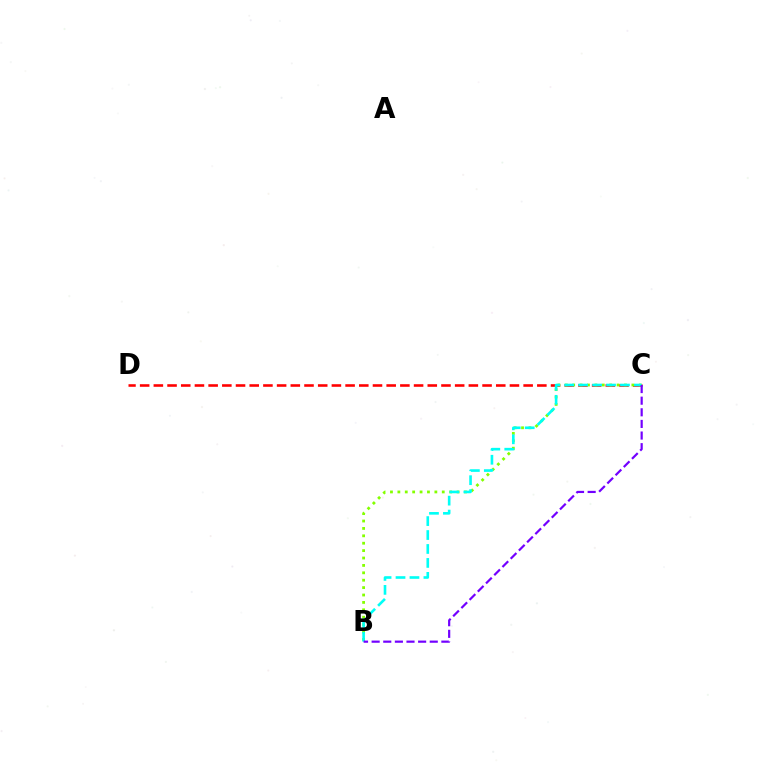{('C', 'D'): [{'color': '#ff0000', 'line_style': 'dashed', 'thickness': 1.86}], ('B', 'C'): [{'color': '#84ff00', 'line_style': 'dotted', 'thickness': 2.01}, {'color': '#00fff6', 'line_style': 'dashed', 'thickness': 1.89}, {'color': '#7200ff', 'line_style': 'dashed', 'thickness': 1.58}]}